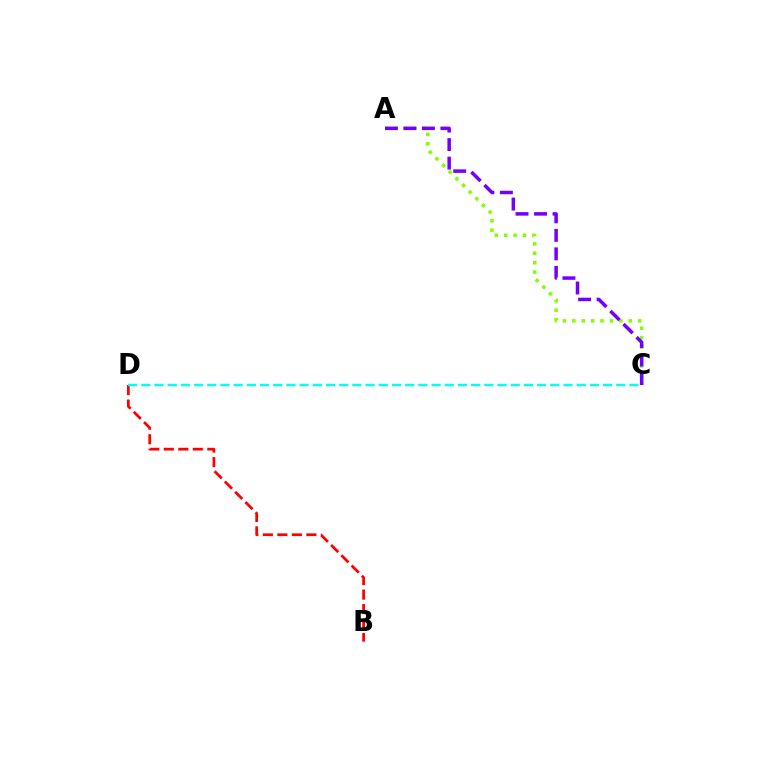{('B', 'D'): [{'color': '#ff0000', 'line_style': 'dashed', 'thickness': 1.97}], ('A', 'C'): [{'color': '#84ff00', 'line_style': 'dotted', 'thickness': 2.56}, {'color': '#7200ff', 'line_style': 'dashed', 'thickness': 2.52}], ('C', 'D'): [{'color': '#00fff6', 'line_style': 'dashed', 'thickness': 1.79}]}